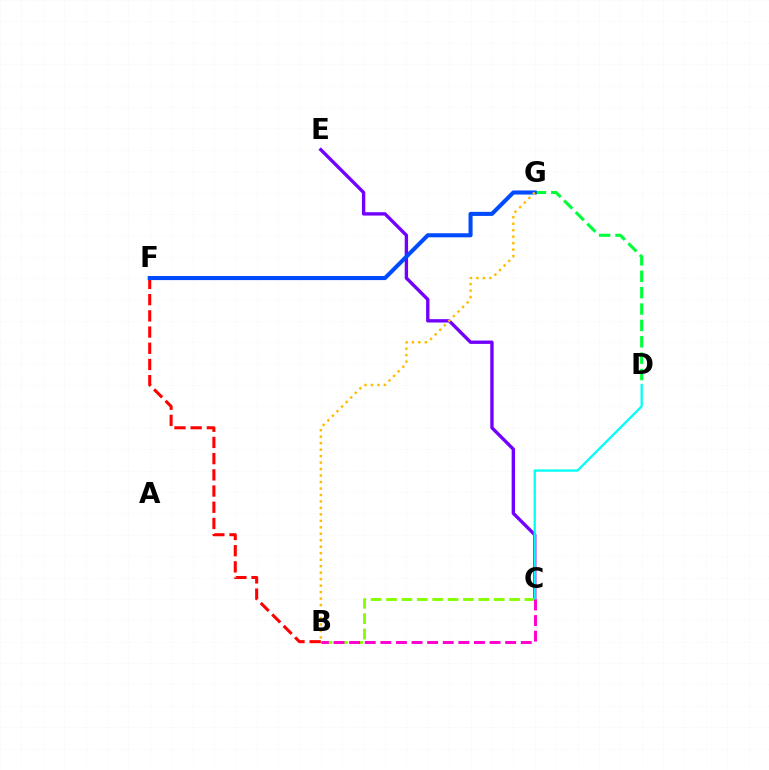{('D', 'G'): [{'color': '#00ff39', 'line_style': 'dashed', 'thickness': 2.23}], ('B', 'F'): [{'color': '#ff0000', 'line_style': 'dashed', 'thickness': 2.2}], ('C', 'E'): [{'color': '#7200ff', 'line_style': 'solid', 'thickness': 2.42}], ('B', 'C'): [{'color': '#84ff00', 'line_style': 'dashed', 'thickness': 2.09}, {'color': '#ff00cf', 'line_style': 'dashed', 'thickness': 2.12}], ('C', 'D'): [{'color': '#00fff6', 'line_style': 'solid', 'thickness': 1.64}], ('F', 'G'): [{'color': '#004bff', 'line_style': 'solid', 'thickness': 2.93}], ('B', 'G'): [{'color': '#ffbd00', 'line_style': 'dotted', 'thickness': 1.76}]}